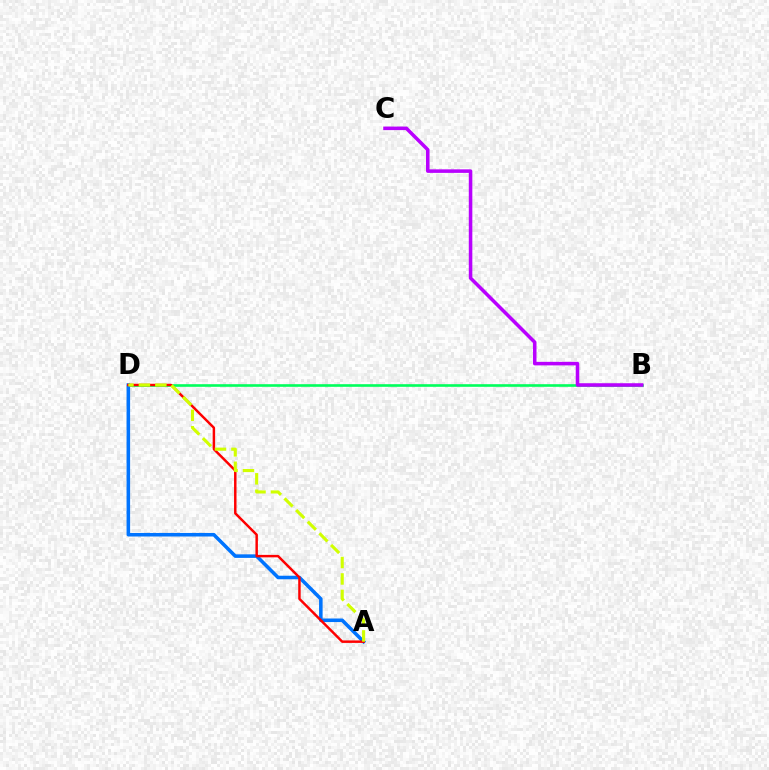{('B', 'D'): [{'color': '#00ff5c', 'line_style': 'solid', 'thickness': 1.89}], ('A', 'D'): [{'color': '#0074ff', 'line_style': 'solid', 'thickness': 2.55}, {'color': '#ff0000', 'line_style': 'solid', 'thickness': 1.77}, {'color': '#d1ff00', 'line_style': 'dashed', 'thickness': 2.24}], ('B', 'C'): [{'color': '#b900ff', 'line_style': 'solid', 'thickness': 2.55}]}